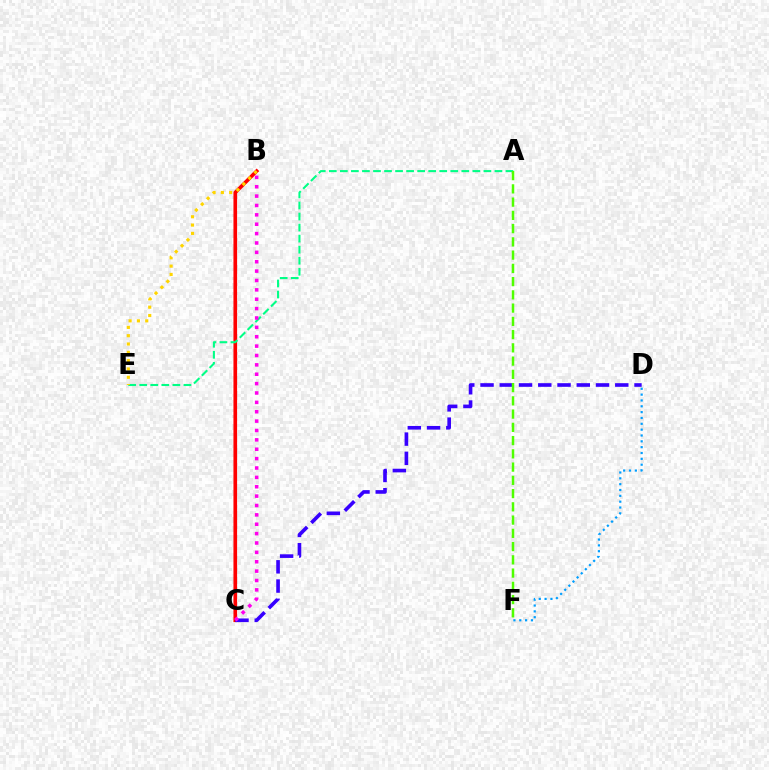{('B', 'C'): [{'color': '#ff0000', 'line_style': 'solid', 'thickness': 2.63}, {'color': '#ff00ed', 'line_style': 'dotted', 'thickness': 2.55}], ('D', 'F'): [{'color': '#009eff', 'line_style': 'dotted', 'thickness': 1.59}], ('A', 'E'): [{'color': '#00ff86', 'line_style': 'dashed', 'thickness': 1.5}], ('C', 'D'): [{'color': '#3700ff', 'line_style': 'dashed', 'thickness': 2.61}], ('B', 'E'): [{'color': '#ffd500', 'line_style': 'dotted', 'thickness': 2.26}], ('A', 'F'): [{'color': '#4fff00', 'line_style': 'dashed', 'thickness': 1.8}]}